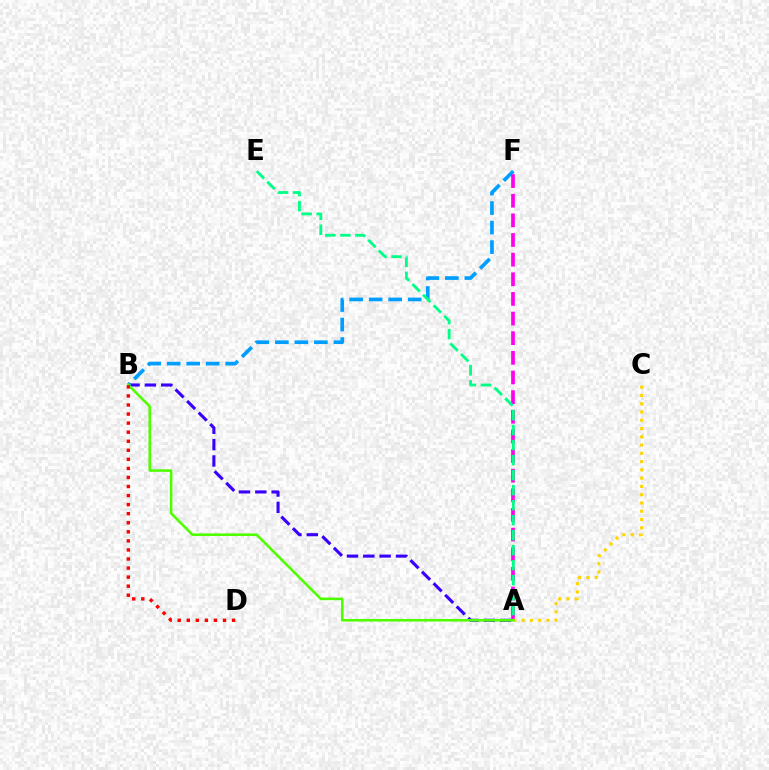{('A', 'B'): [{'color': '#3700ff', 'line_style': 'dashed', 'thickness': 2.22}, {'color': '#4fff00', 'line_style': 'solid', 'thickness': 1.87}], ('B', 'F'): [{'color': '#009eff', 'line_style': 'dashed', 'thickness': 2.65}], ('A', 'F'): [{'color': '#ff00ed', 'line_style': 'dashed', 'thickness': 2.67}], ('A', 'E'): [{'color': '#00ff86', 'line_style': 'dashed', 'thickness': 2.04}], ('A', 'C'): [{'color': '#ffd500', 'line_style': 'dotted', 'thickness': 2.25}], ('B', 'D'): [{'color': '#ff0000', 'line_style': 'dotted', 'thickness': 2.46}]}